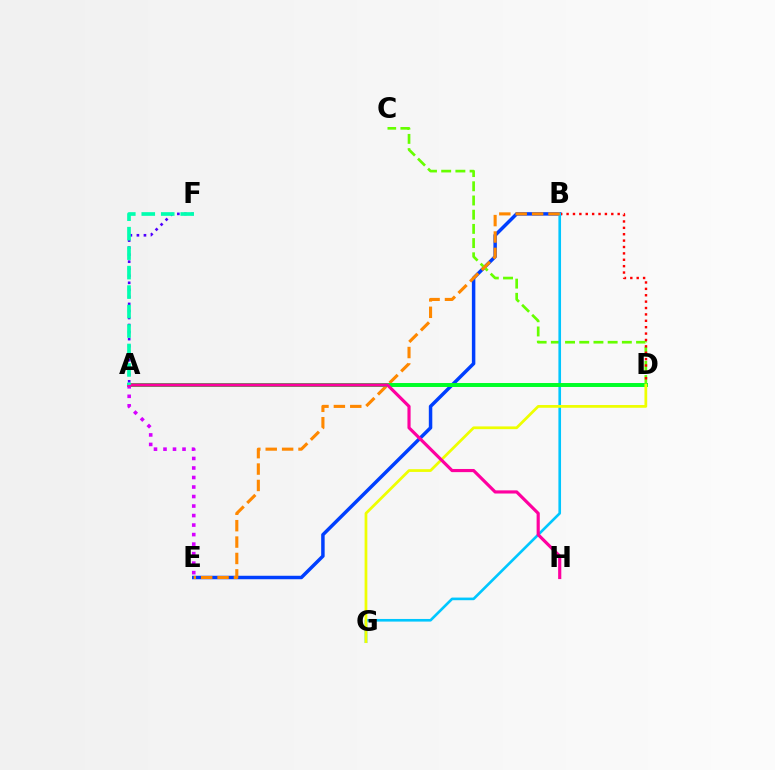{('A', 'F'): [{'color': '#4f00ff', 'line_style': 'dotted', 'thickness': 1.91}, {'color': '#00ffaf', 'line_style': 'dashed', 'thickness': 2.64}], ('B', 'E'): [{'color': '#003fff', 'line_style': 'solid', 'thickness': 2.5}, {'color': '#ff8800', 'line_style': 'dashed', 'thickness': 2.23}], ('C', 'D'): [{'color': '#66ff00', 'line_style': 'dashed', 'thickness': 1.93}], ('B', 'D'): [{'color': '#ff0000', 'line_style': 'dotted', 'thickness': 1.74}], ('B', 'G'): [{'color': '#00c7ff', 'line_style': 'solid', 'thickness': 1.9}], ('A', 'D'): [{'color': '#00ff27', 'line_style': 'solid', 'thickness': 2.84}], ('A', 'E'): [{'color': '#d600ff', 'line_style': 'dotted', 'thickness': 2.59}], ('D', 'G'): [{'color': '#eeff00', 'line_style': 'solid', 'thickness': 1.97}], ('A', 'H'): [{'color': '#ff00a0', 'line_style': 'solid', 'thickness': 2.27}]}